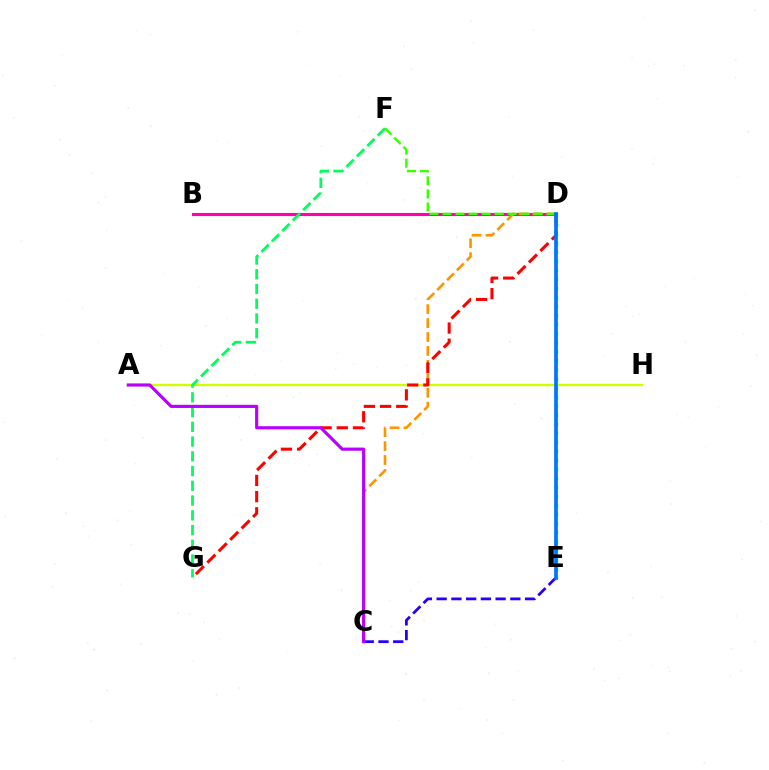{('B', 'D'): [{'color': '#ff00ac', 'line_style': 'solid', 'thickness': 2.24}], ('A', 'H'): [{'color': '#d1ff00', 'line_style': 'solid', 'thickness': 1.66}], ('C', 'E'): [{'color': '#2500ff', 'line_style': 'dashed', 'thickness': 2.0}], ('C', 'D'): [{'color': '#ff9400', 'line_style': 'dashed', 'thickness': 1.89}], ('D', 'G'): [{'color': '#ff0000', 'line_style': 'dashed', 'thickness': 2.2}], ('F', 'G'): [{'color': '#00ff5c', 'line_style': 'dashed', 'thickness': 2.0}], ('A', 'C'): [{'color': '#b900ff', 'line_style': 'solid', 'thickness': 2.27}], ('D', 'F'): [{'color': '#3dff00', 'line_style': 'dashed', 'thickness': 1.77}], ('D', 'E'): [{'color': '#00fff6', 'line_style': 'dotted', 'thickness': 2.46}, {'color': '#0074ff', 'line_style': 'solid', 'thickness': 2.66}]}